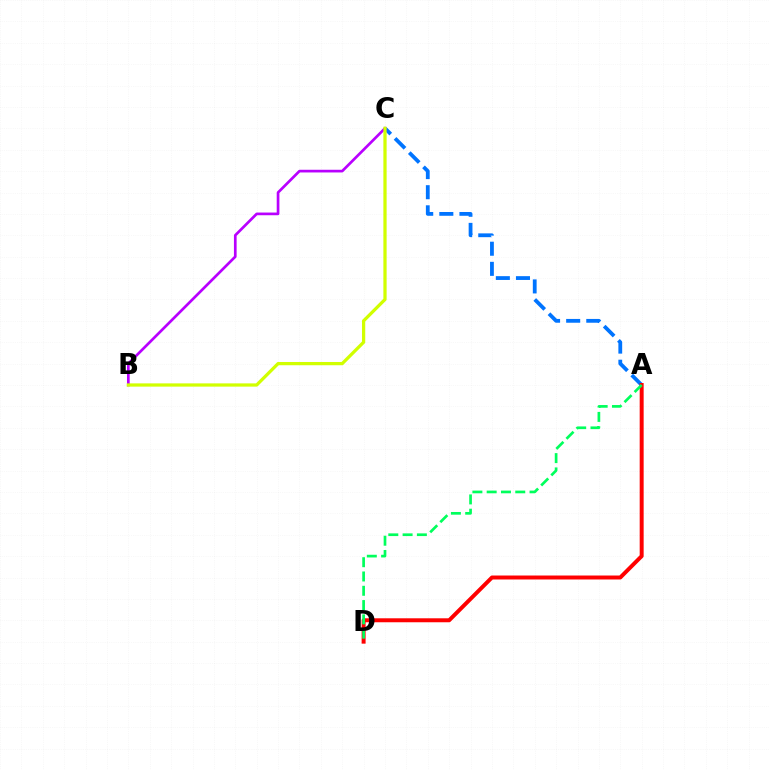{('A', 'C'): [{'color': '#0074ff', 'line_style': 'dashed', 'thickness': 2.73}], ('B', 'C'): [{'color': '#b900ff', 'line_style': 'solid', 'thickness': 1.94}, {'color': '#d1ff00', 'line_style': 'solid', 'thickness': 2.34}], ('A', 'D'): [{'color': '#ff0000', 'line_style': 'solid', 'thickness': 2.86}, {'color': '#00ff5c', 'line_style': 'dashed', 'thickness': 1.94}]}